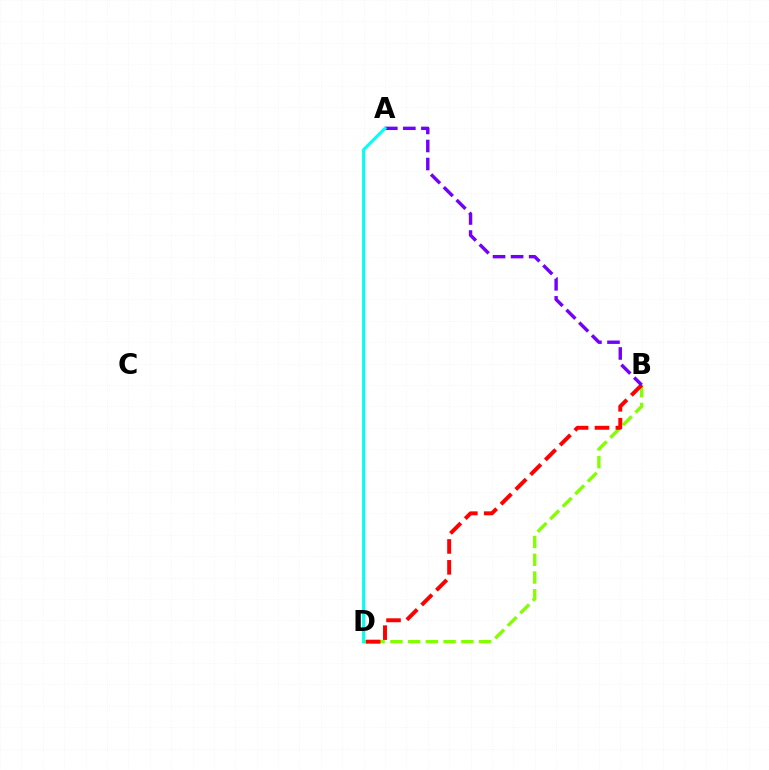{('B', 'D'): [{'color': '#84ff00', 'line_style': 'dashed', 'thickness': 2.41}, {'color': '#ff0000', 'line_style': 'dashed', 'thickness': 2.84}], ('A', 'B'): [{'color': '#7200ff', 'line_style': 'dashed', 'thickness': 2.45}], ('A', 'D'): [{'color': '#00fff6', 'line_style': 'solid', 'thickness': 2.19}]}